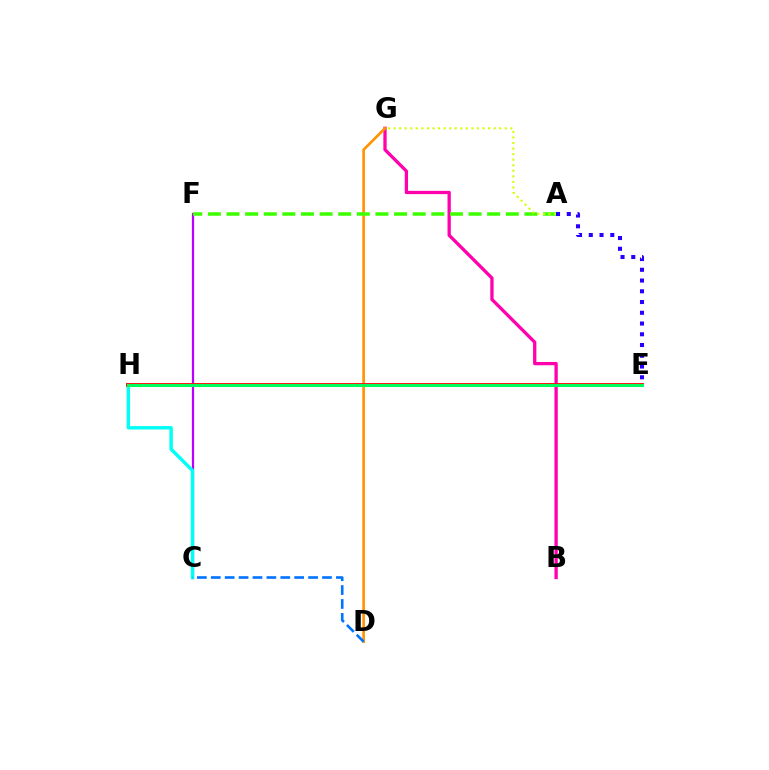{('B', 'G'): [{'color': '#ff00ac', 'line_style': 'solid', 'thickness': 2.37}], ('C', 'F'): [{'color': '#b900ff', 'line_style': 'solid', 'thickness': 1.6}], ('D', 'G'): [{'color': '#ff9400', 'line_style': 'solid', 'thickness': 1.91}], ('C', 'H'): [{'color': '#00fff6', 'line_style': 'solid', 'thickness': 2.46}], ('A', 'F'): [{'color': '#3dff00', 'line_style': 'dashed', 'thickness': 2.53}], ('C', 'D'): [{'color': '#0074ff', 'line_style': 'dashed', 'thickness': 1.89}], ('E', 'H'): [{'color': '#ff0000', 'line_style': 'solid', 'thickness': 2.75}, {'color': '#00ff5c', 'line_style': 'solid', 'thickness': 2.19}], ('A', 'G'): [{'color': '#d1ff00', 'line_style': 'dotted', 'thickness': 1.51}], ('A', 'E'): [{'color': '#2500ff', 'line_style': 'dotted', 'thickness': 2.92}]}